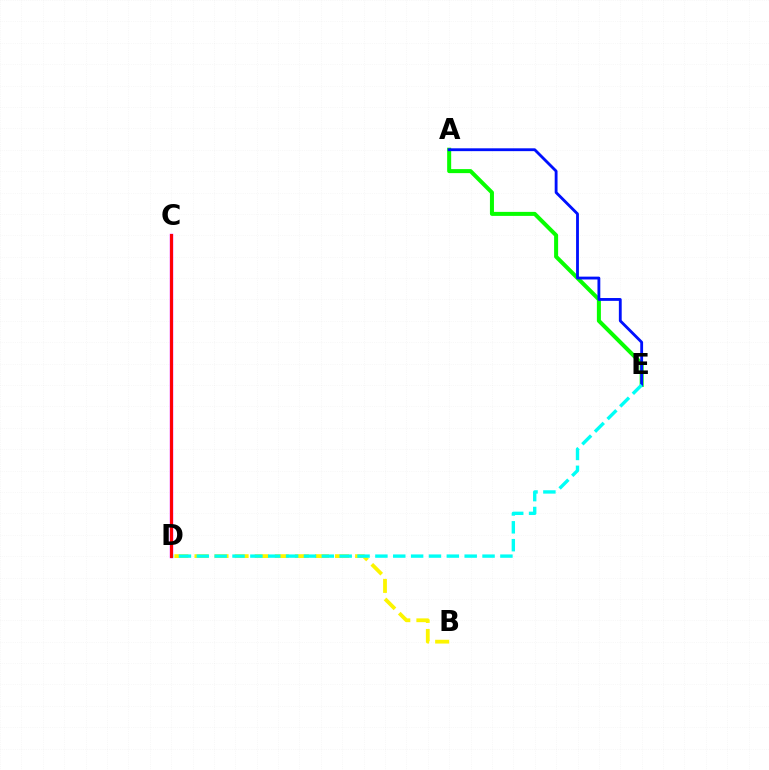{('A', 'E'): [{'color': '#08ff00', 'line_style': 'solid', 'thickness': 2.89}, {'color': '#0010ff', 'line_style': 'solid', 'thickness': 2.04}], ('B', 'D'): [{'color': '#fcf500', 'line_style': 'dashed', 'thickness': 2.73}], ('C', 'D'): [{'color': '#ee00ff', 'line_style': 'solid', 'thickness': 2.47}, {'color': '#ff0000', 'line_style': 'solid', 'thickness': 2.11}], ('D', 'E'): [{'color': '#00fff6', 'line_style': 'dashed', 'thickness': 2.43}]}